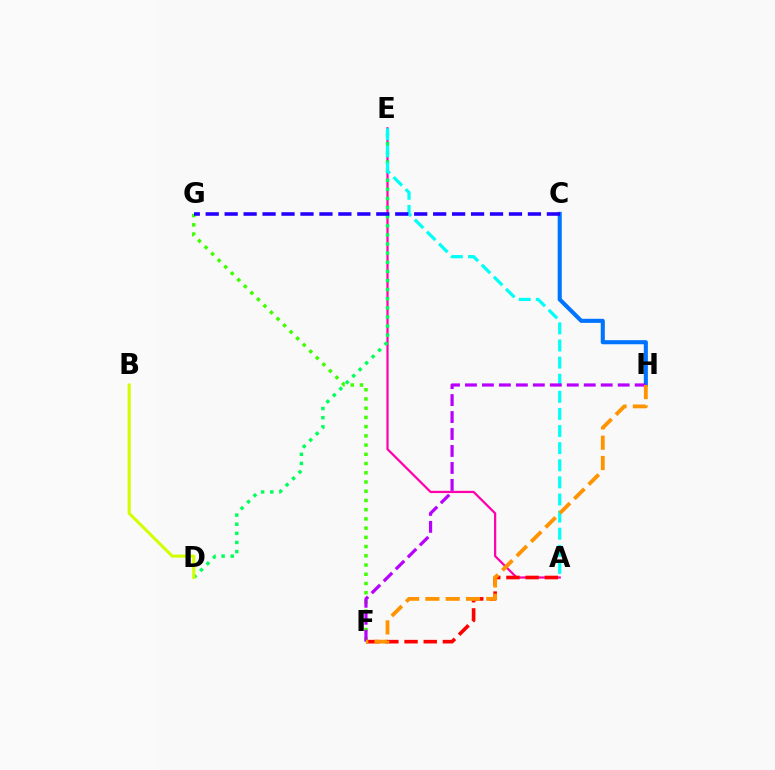{('F', 'G'): [{'color': '#3dff00', 'line_style': 'dotted', 'thickness': 2.51}], ('A', 'E'): [{'color': '#ff00ac', 'line_style': 'solid', 'thickness': 1.6}, {'color': '#00fff6', 'line_style': 'dashed', 'thickness': 2.32}], ('D', 'E'): [{'color': '#00ff5c', 'line_style': 'dotted', 'thickness': 2.48}], ('C', 'H'): [{'color': '#0074ff', 'line_style': 'solid', 'thickness': 2.94}], ('F', 'H'): [{'color': '#b900ff', 'line_style': 'dashed', 'thickness': 2.31}, {'color': '#ff9400', 'line_style': 'dashed', 'thickness': 2.76}], ('A', 'F'): [{'color': '#ff0000', 'line_style': 'dashed', 'thickness': 2.61}], ('B', 'D'): [{'color': '#d1ff00', 'line_style': 'solid', 'thickness': 2.21}], ('C', 'G'): [{'color': '#2500ff', 'line_style': 'dashed', 'thickness': 2.57}]}